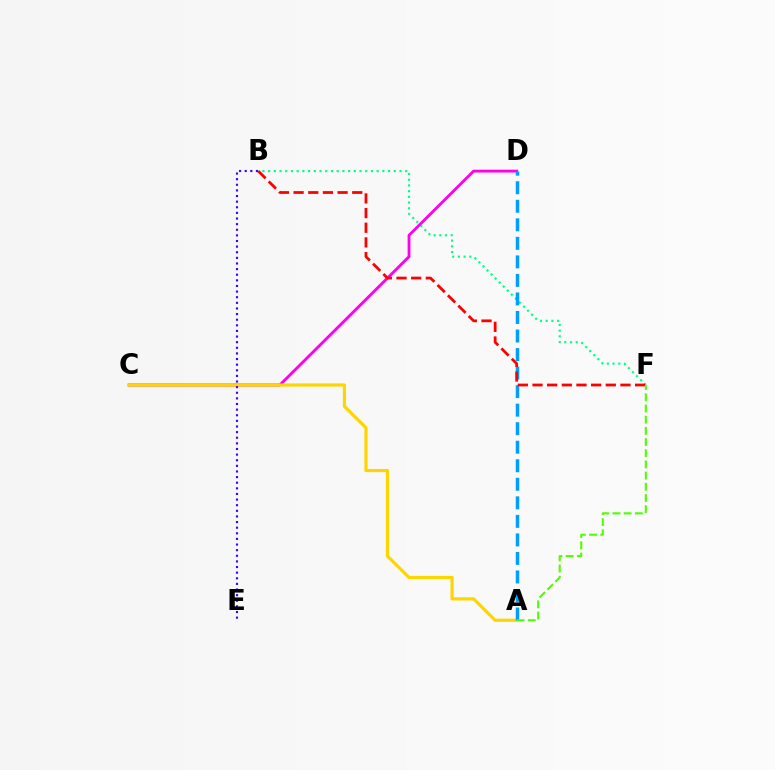{('B', 'F'): [{'color': '#00ff86', 'line_style': 'dotted', 'thickness': 1.55}, {'color': '#ff0000', 'line_style': 'dashed', 'thickness': 1.99}], ('C', 'D'): [{'color': '#ff00ed', 'line_style': 'solid', 'thickness': 2.05}], ('A', 'C'): [{'color': '#ffd500', 'line_style': 'solid', 'thickness': 2.29}], ('A', 'D'): [{'color': '#009eff', 'line_style': 'dashed', 'thickness': 2.52}], ('B', 'E'): [{'color': '#3700ff', 'line_style': 'dotted', 'thickness': 1.53}], ('A', 'F'): [{'color': '#4fff00', 'line_style': 'dashed', 'thickness': 1.52}]}